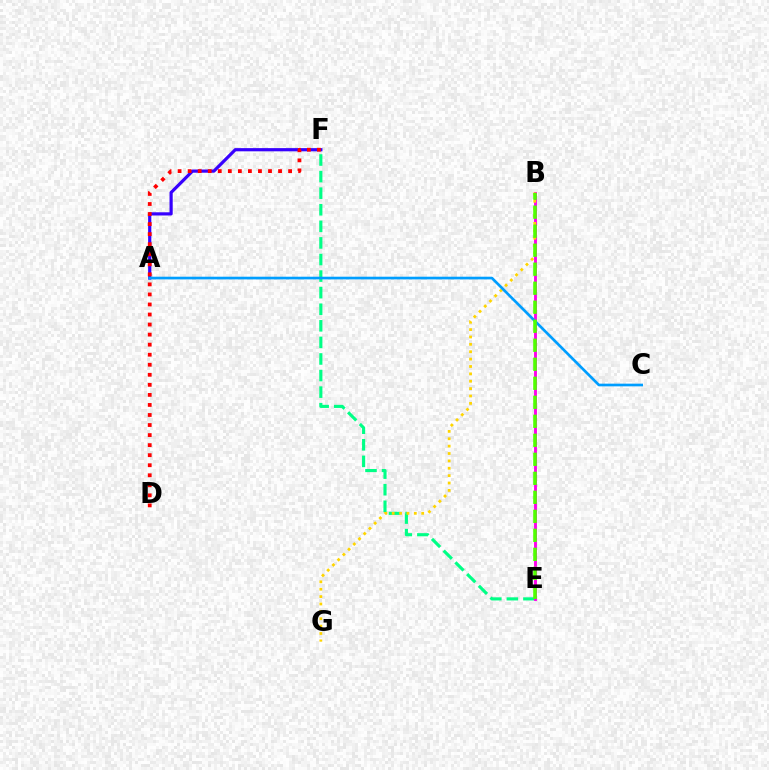{('E', 'F'): [{'color': '#00ff86', 'line_style': 'dashed', 'thickness': 2.25}], ('B', 'E'): [{'color': '#ff00ed', 'line_style': 'solid', 'thickness': 2.08}, {'color': '#4fff00', 'line_style': 'dashed', 'thickness': 2.58}], ('B', 'G'): [{'color': '#ffd500', 'line_style': 'dotted', 'thickness': 2.0}], ('A', 'F'): [{'color': '#3700ff', 'line_style': 'solid', 'thickness': 2.3}], ('A', 'C'): [{'color': '#009eff', 'line_style': 'solid', 'thickness': 1.93}], ('D', 'F'): [{'color': '#ff0000', 'line_style': 'dotted', 'thickness': 2.73}]}